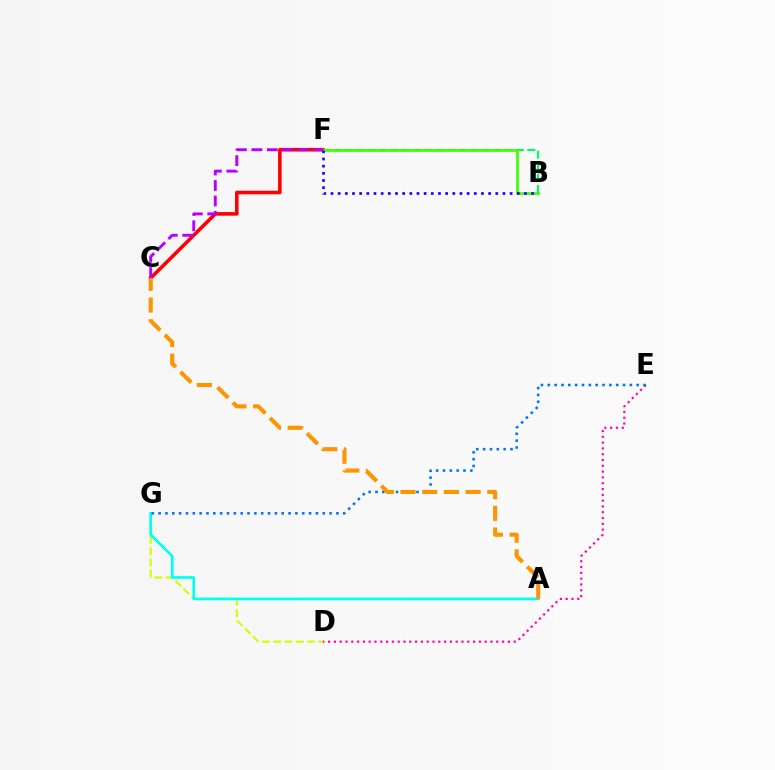{('D', 'G'): [{'color': '#d1ff00', 'line_style': 'dashed', 'thickness': 1.53}], ('D', 'E'): [{'color': '#ff00ac', 'line_style': 'dotted', 'thickness': 1.58}], ('A', 'G'): [{'color': '#00fff6', 'line_style': 'solid', 'thickness': 1.92}], ('B', 'F'): [{'color': '#00ff5c', 'line_style': 'dashed', 'thickness': 1.55}, {'color': '#3dff00', 'line_style': 'solid', 'thickness': 1.92}, {'color': '#2500ff', 'line_style': 'dotted', 'thickness': 1.95}], ('E', 'G'): [{'color': '#0074ff', 'line_style': 'dotted', 'thickness': 1.86}], ('C', 'F'): [{'color': '#ff0000', 'line_style': 'solid', 'thickness': 2.57}, {'color': '#b900ff', 'line_style': 'dashed', 'thickness': 2.1}], ('A', 'C'): [{'color': '#ff9400', 'line_style': 'dashed', 'thickness': 2.95}]}